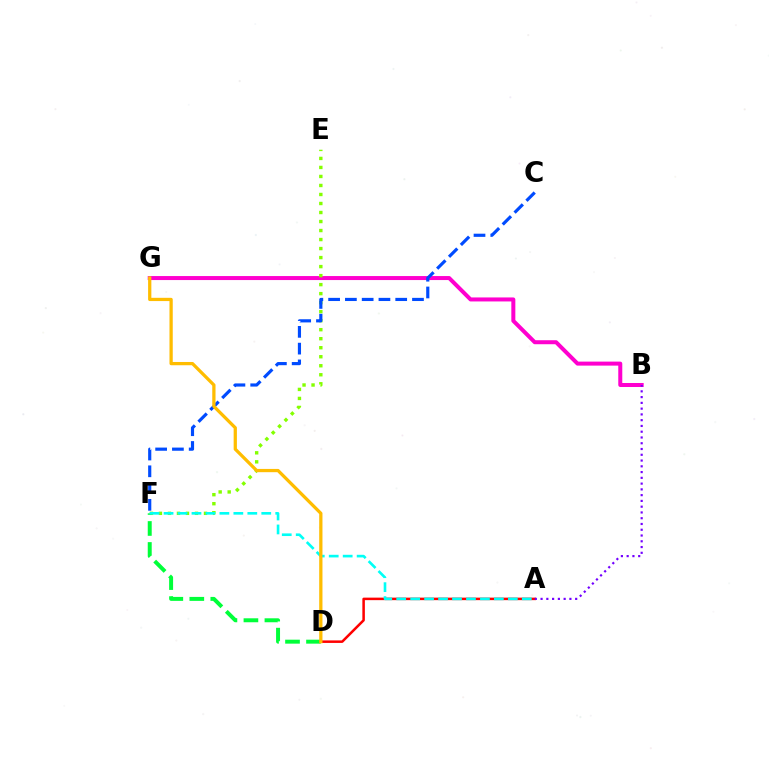{('B', 'G'): [{'color': '#ff00cf', 'line_style': 'solid', 'thickness': 2.88}], ('E', 'F'): [{'color': '#84ff00', 'line_style': 'dotted', 'thickness': 2.45}], ('D', 'F'): [{'color': '#00ff39', 'line_style': 'dashed', 'thickness': 2.85}], ('A', 'D'): [{'color': '#ff0000', 'line_style': 'solid', 'thickness': 1.81}], ('A', 'F'): [{'color': '#00fff6', 'line_style': 'dashed', 'thickness': 1.9}], ('C', 'F'): [{'color': '#004bff', 'line_style': 'dashed', 'thickness': 2.28}], ('A', 'B'): [{'color': '#7200ff', 'line_style': 'dotted', 'thickness': 1.57}], ('D', 'G'): [{'color': '#ffbd00', 'line_style': 'solid', 'thickness': 2.35}]}